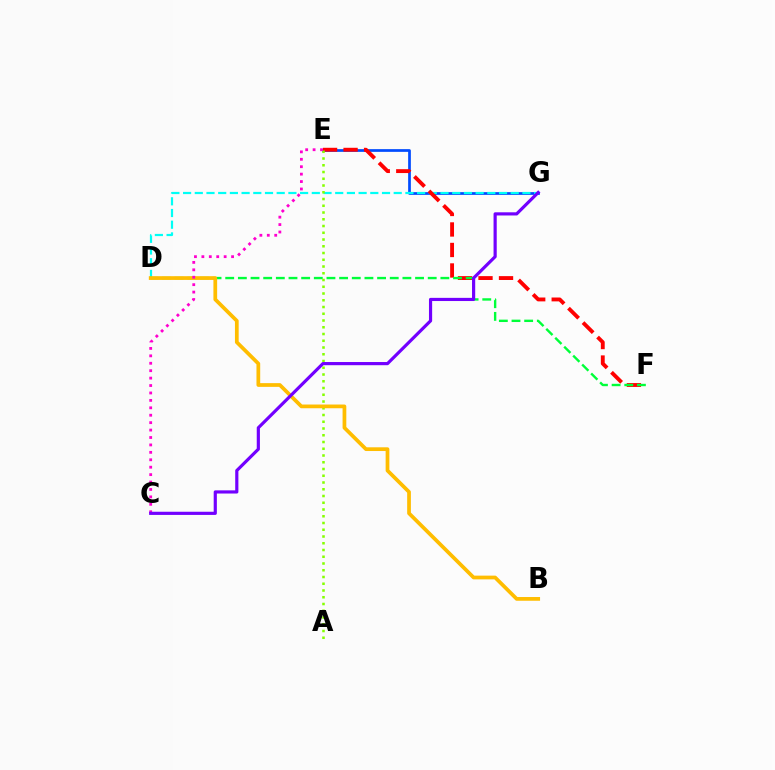{('E', 'G'): [{'color': '#004bff', 'line_style': 'solid', 'thickness': 1.96}], ('D', 'G'): [{'color': '#00fff6', 'line_style': 'dashed', 'thickness': 1.59}], ('E', 'F'): [{'color': '#ff0000', 'line_style': 'dashed', 'thickness': 2.79}], ('D', 'F'): [{'color': '#00ff39', 'line_style': 'dashed', 'thickness': 1.72}], ('A', 'E'): [{'color': '#84ff00', 'line_style': 'dotted', 'thickness': 1.83}], ('B', 'D'): [{'color': '#ffbd00', 'line_style': 'solid', 'thickness': 2.69}], ('C', 'E'): [{'color': '#ff00cf', 'line_style': 'dotted', 'thickness': 2.02}], ('C', 'G'): [{'color': '#7200ff', 'line_style': 'solid', 'thickness': 2.29}]}